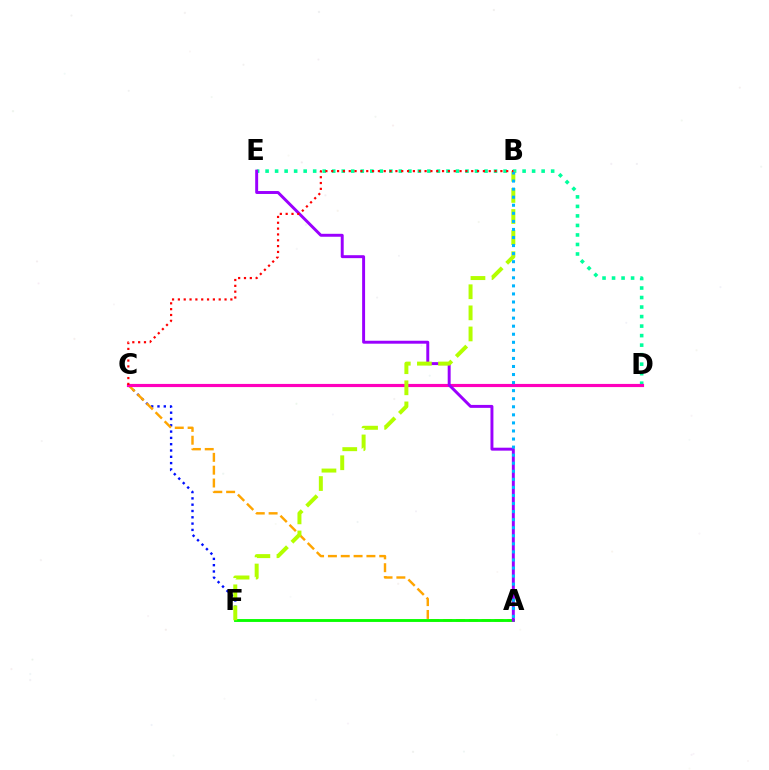{('D', 'E'): [{'color': '#00ff9d', 'line_style': 'dotted', 'thickness': 2.59}], ('C', 'F'): [{'color': '#0010ff', 'line_style': 'dotted', 'thickness': 1.71}], ('A', 'C'): [{'color': '#ffa500', 'line_style': 'dashed', 'thickness': 1.74}], ('C', 'D'): [{'color': '#ff00bd', 'line_style': 'solid', 'thickness': 2.27}], ('A', 'F'): [{'color': '#08ff00', 'line_style': 'solid', 'thickness': 2.07}], ('A', 'E'): [{'color': '#9b00ff', 'line_style': 'solid', 'thickness': 2.12}], ('B', 'F'): [{'color': '#b3ff00', 'line_style': 'dashed', 'thickness': 2.87}], ('A', 'B'): [{'color': '#00b5ff', 'line_style': 'dotted', 'thickness': 2.19}], ('B', 'C'): [{'color': '#ff0000', 'line_style': 'dotted', 'thickness': 1.58}]}